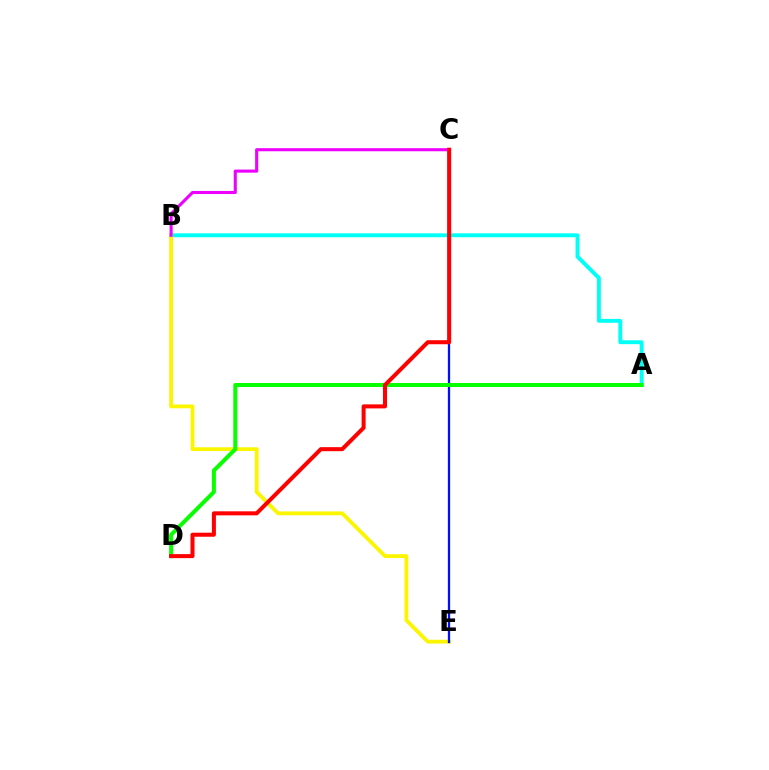{('A', 'B'): [{'color': '#00fff6', 'line_style': 'solid', 'thickness': 2.8}], ('B', 'E'): [{'color': '#fcf500', 'line_style': 'solid', 'thickness': 2.74}], ('C', 'E'): [{'color': '#0010ff', 'line_style': 'solid', 'thickness': 1.66}], ('B', 'C'): [{'color': '#ee00ff', 'line_style': 'solid', 'thickness': 2.22}], ('A', 'D'): [{'color': '#08ff00', 'line_style': 'solid', 'thickness': 2.88}], ('C', 'D'): [{'color': '#ff0000', 'line_style': 'solid', 'thickness': 2.9}]}